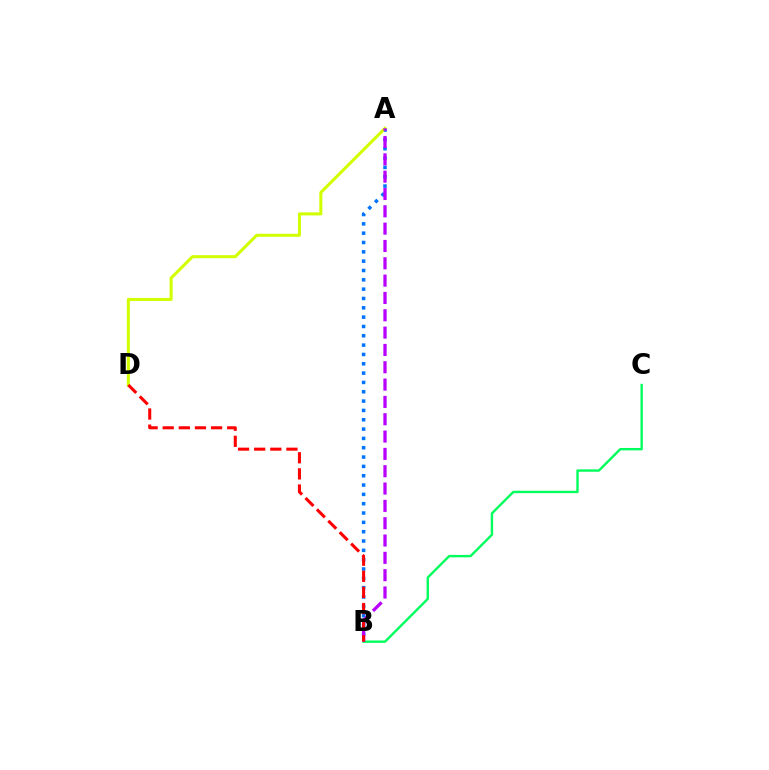{('A', 'B'): [{'color': '#0074ff', 'line_style': 'dotted', 'thickness': 2.53}, {'color': '#b900ff', 'line_style': 'dashed', 'thickness': 2.35}], ('B', 'C'): [{'color': '#00ff5c', 'line_style': 'solid', 'thickness': 1.72}], ('A', 'D'): [{'color': '#d1ff00', 'line_style': 'solid', 'thickness': 2.19}], ('B', 'D'): [{'color': '#ff0000', 'line_style': 'dashed', 'thickness': 2.19}]}